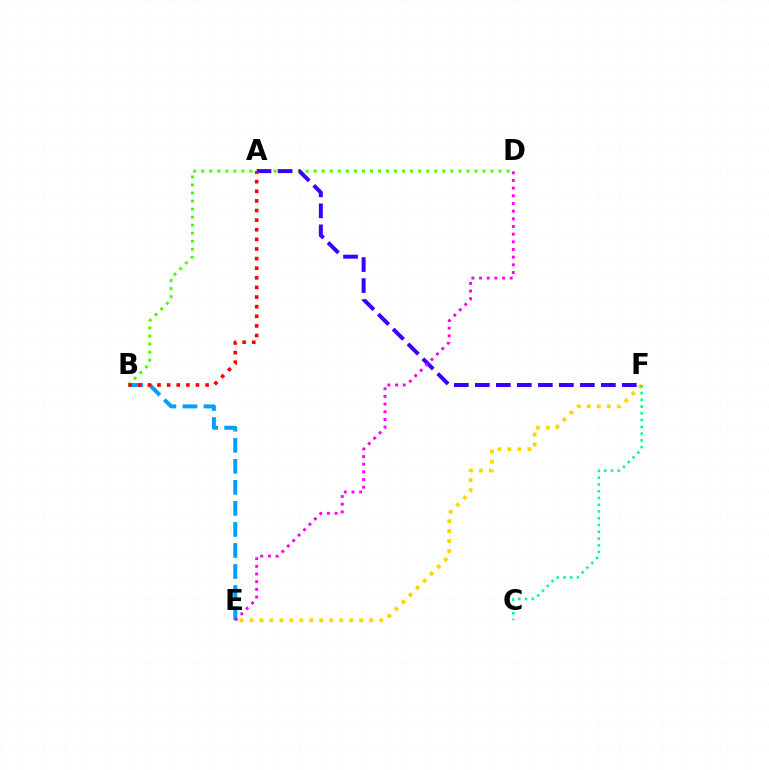{('B', 'E'): [{'color': '#009eff', 'line_style': 'dashed', 'thickness': 2.86}], ('B', 'D'): [{'color': '#4fff00', 'line_style': 'dotted', 'thickness': 2.18}], ('A', 'F'): [{'color': '#3700ff', 'line_style': 'dashed', 'thickness': 2.85}], ('E', 'F'): [{'color': '#ffd500', 'line_style': 'dotted', 'thickness': 2.71}], ('A', 'B'): [{'color': '#ff0000', 'line_style': 'dotted', 'thickness': 2.61}], ('C', 'F'): [{'color': '#00ff86', 'line_style': 'dotted', 'thickness': 1.84}], ('D', 'E'): [{'color': '#ff00ed', 'line_style': 'dotted', 'thickness': 2.08}]}